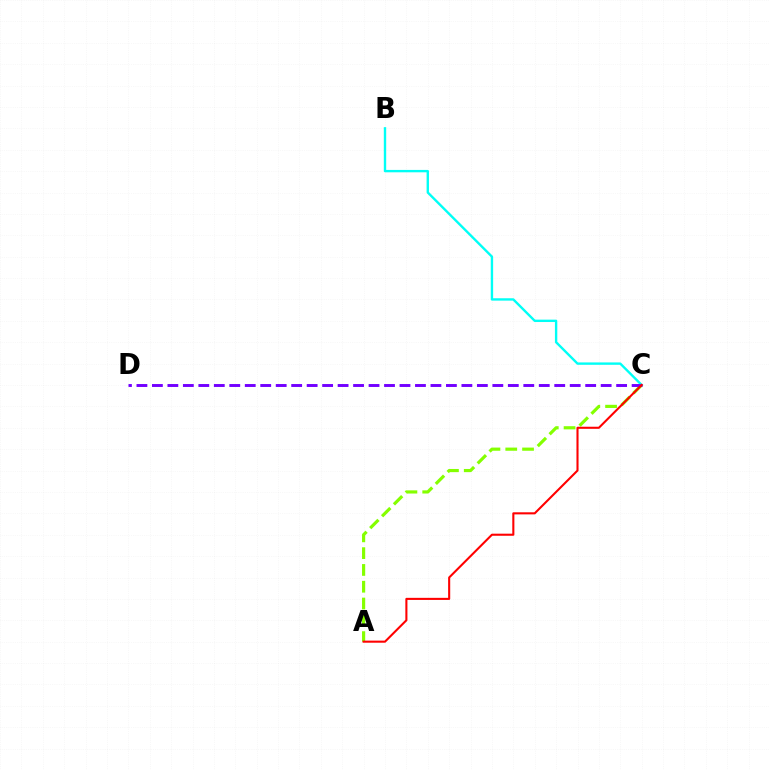{('B', 'C'): [{'color': '#00fff6', 'line_style': 'solid', 'thickness': 1.71}], ('A', 'C'): [{'color': '#84ff00', 'line_style': 'dashed', 'thickness': 2.28}, {'color': '#ff0000', 'line_style': 'solid', 'thickness': 1.5}], ('C', 'D'): [{'color': '#7200ff', 'line_style': 'dashed', 'thickness': 2.1}]}